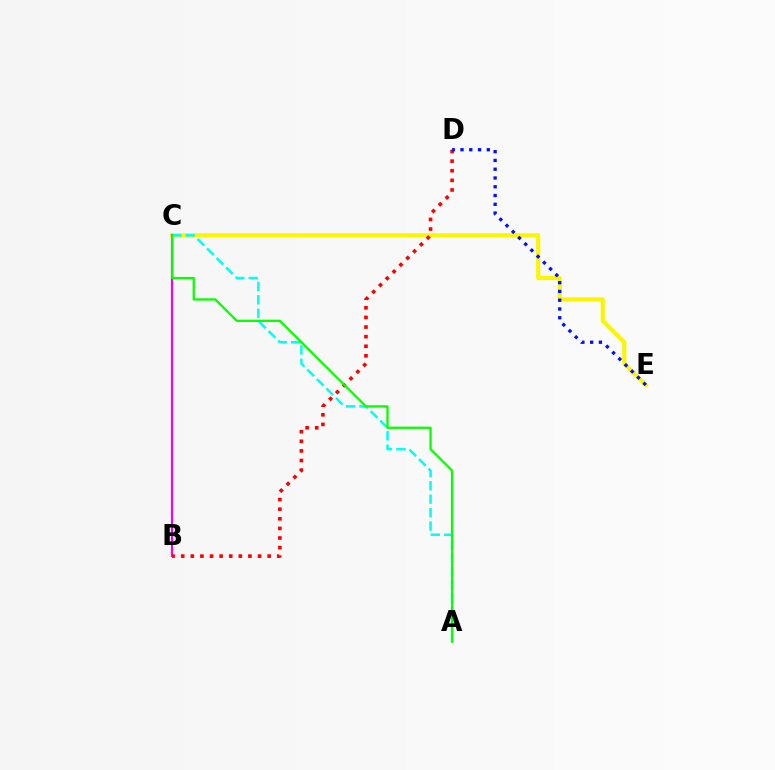{('C', 'E'): [{'color': '#fcf500', 'line_style': 'solid', 'thickness': 2.97}], ('B', 'C'): [{'color': '#ee00ff', 'line_style': 'solid', 'thickness': 1.58}], ('A', 'C'): [{'color': '#00fff6', 'line_style': 'dashed', 'thickness': 1.82}, {'color': '#08ff00', 'line_style': 'solid', 'thickness': 1.64}], ('B', 'D'): [{'color': '#ff0000', 'line_style': 'dotted', 'thickness': 2.61}], ('D', 'E'): [{'color': '#0010ff', 'line_style': 'dotted', 'thickness': 2.38}]}